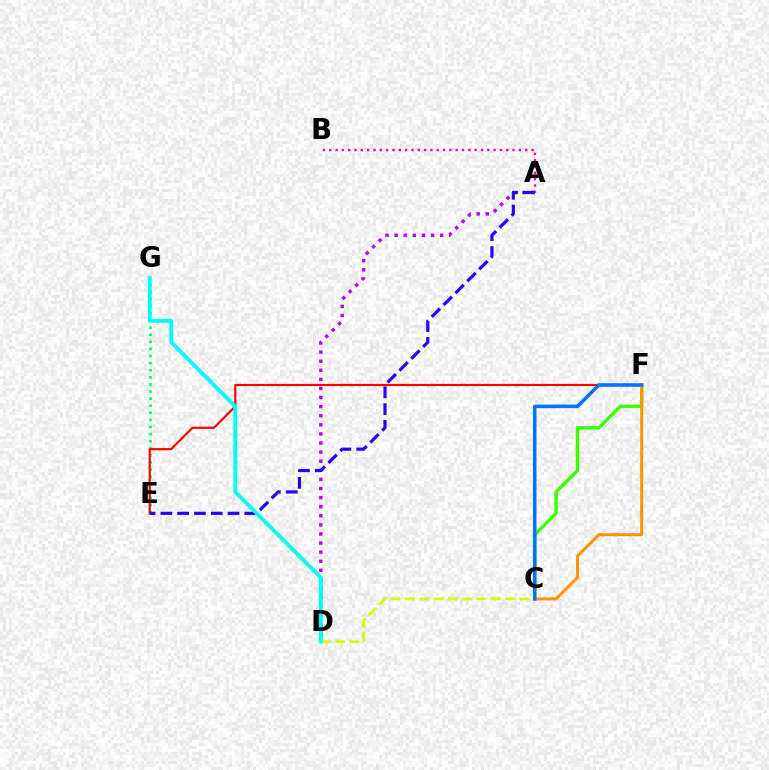{('A', 'D'): [{'color': '#b900ff', 'line_style': 'dotted', 'thickness': 2.47}], ('E', 'G'): [{'color': '#00ff5c', 'line_style': 'dotted', 'thickness': 1.93}], ('A', 'B'): [{'color': '#ff00ac', 'line_style': 'dotted', 'thickness': 1.72}], ('E', 'F'): [{'color': '#ff0000', 'line_style': 'solid', 'thickness': 1.57}], ('C', 'D'): [{'color': '#d1ff00', 'line_style': 'dashed', 'thickness': 1.94}], ('C', 'F'): [{'color': '#3dff00', 'line_style': 'solid', 'thickness': 2.46}, {'color': '#ff9400', 'line_style': 'solid', 'thickness': 2.18}, {'color': '#0074ff', 'line_style': 'solid', 'thickness': 2.56}], ('A', 'E'): [{'color': '#2500ff', 'line_style': 'dashed', 'thickness': 2.28}], ('D', 'G'): [{'color': '#00fff6', 'line_style': 'solid', 'thickness': 2.76}]}